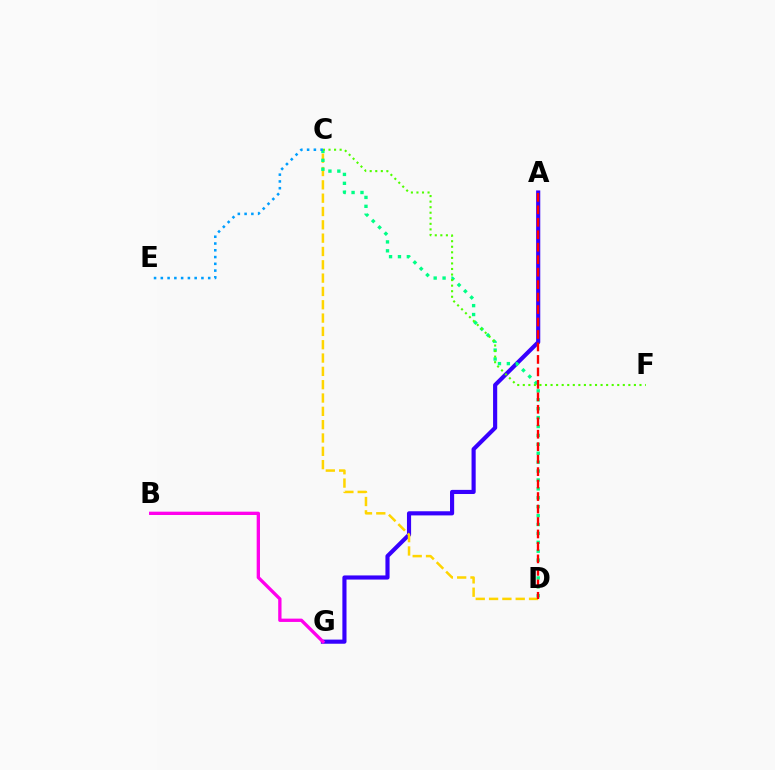{('A', 'G'): [{'color': '#3700ff', 'line_style': 'solid', 'thickness': 2.98}], ('C', 'D'): [{'color': '#ffd500', 'line_style': 'dashed', 'thickness': 1.81}, {'color': '#00ff86', 'line_style': 'dotted', 'thickness': 2.42}], ('C', 'F'): [{'color': '#4fff00', 'line_style': 'dotted', 'thickness': 1.51}], ('B', 'G'): [{'color': '#ff00ed', 'line_style': 'solid', 'thickness': 2.39}], ('C', 'E'): [{'color': '#009eff', 'line_style': 'dotted', 'thickness': 1.84}], ('A', 'D'): [{'color': '#ff0000', 'line_style': 'dashed', 'thickness': 1.69}]}